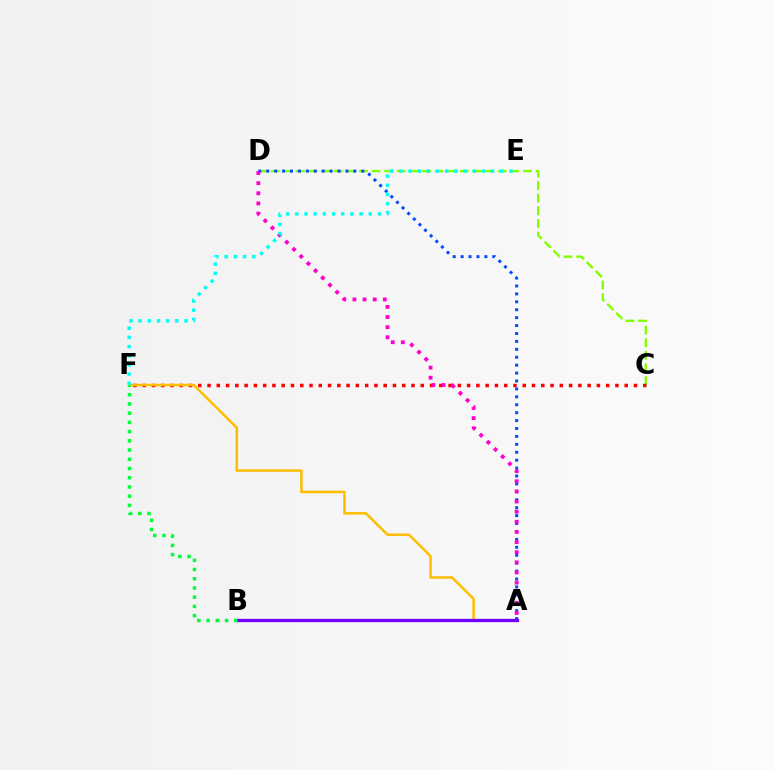{('C', 'D'): [{'color': '#84ff00', 'line_style': 'dashed', 'thickness': 1.71}], ('C', 'F'): [{'color': '#ff0000', 'line_style': 'dotted', 'thickness': 2.52}], ('A', 'D'): [{'color': '#004bff', 'line_style': 'dotted', 'thickness': 2.15}, {'color': '#ff00cf', 'line_style': 'dotted', 'thickness': 2.75}], ('A', 'F'): [{'color': '#ffbd00', 'line_style': 'solid', 'thickness': 1.8}], ('A', 'B'): [{'color': '#7200ff', 'line_style': 'solid', 'thickness': 2.37}], ('E', 'F'): [{'color': '#00fff6', 'line_style': 'dotted', 'thickness': 2.49}], ('B', 'F'): [{'color': '#00ff39', 'line_style': 'dotted', 'thickness': 2.51}]}